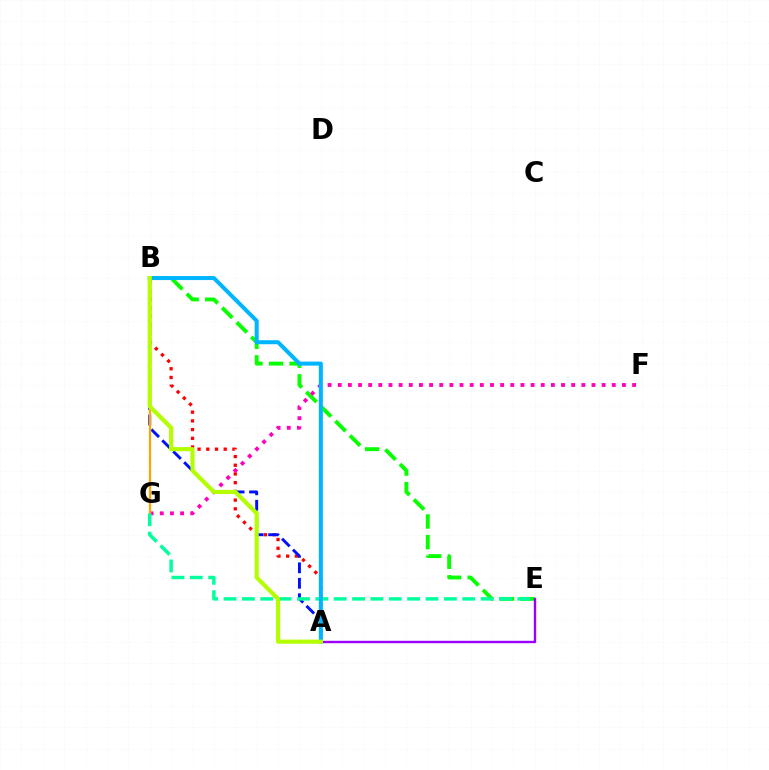{('A', 'B'): [{'color': '#ff0000', 'line_style': 'dotted', 'thickness': 2.37}, {'color': '#0010ff', 'line_style': 'dashed', 'thickness': 2.1}, {'color': '#00b5ff', 'line_style': 'solid', 'thickness': 2.89}, {'color': '#b3ff00', 'line_style': 'solid', 'thickness': 2.98}], ('B', 'E'): [{'color': '#08ff00', 'line_style': 'dashed', 'thickness': 2.8}], ('F', 'G'): [{'color': '#ff00bd', 'line_style': 'dotted', 'thickness': 2.76}], ('A', 'E'): [{'color': '#9b00ff', 'line_style': 'solid', 'thickness': 1.72}], ('B', 'G'): [{'color': '#ffa500', 'line_style': 'solid', 'thickness': 1.61}], ('E', 'G'): [{'color': '#00ff9d', 'line_style': 'dashed', 'thickness': 2.49}]}